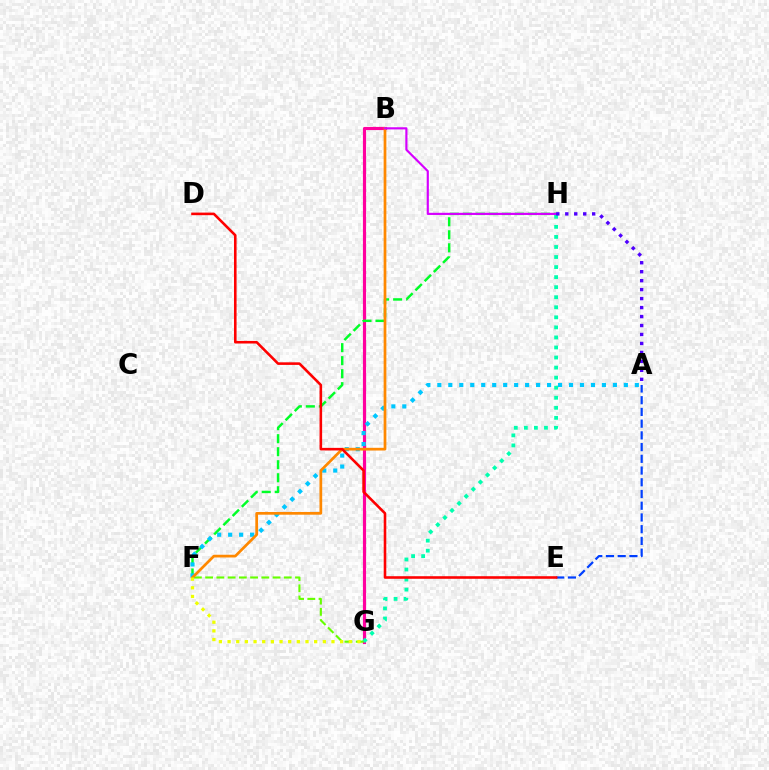{('B', 'G'): [{'color': '#ff00a0', 'line_style': 'solid', 'thickness': 2.27}], ('A', 'E'): [{'color': '#003fff', 'line_style': 'dashed', 'thickness': 1.59}], ('G', 'H'): [{'color': '#00ffaf', 'line_style': 'dotted', 'thickness': 2.73}], ('F', 'G'): [{'color': '#66ff00', 'line_style': 'dashed', 'thickness': 1.53}, {'color': '#eeff00', 'line_style': 'dotted', 'thickness': 2.35}], ('F', 'H'): [{'color': '#00ff27', 'line_style': 'dashed', 'thickness': 1.77}], ('A', 'F'): [{'color': '#00c7ff', 'line_style': 'dotted', 'thickness': 2.98}], ('B', 'F'): [{'color': '#ff8800', 'line_style': 'solid', 'thickness': 1.96}], ('D', 'E'): [{'color': '#ff0000', 'line_style': 'solid', 'thickness': 1.86}], ('B', 'H'): [{'color': '#d600ff', 'line_style': 'solid', 'thickness': 1.56}], ('A', 'H'): [{'color': '#4f00ff', 'line_style': 'dotted', 'thickness': 2.44}]}